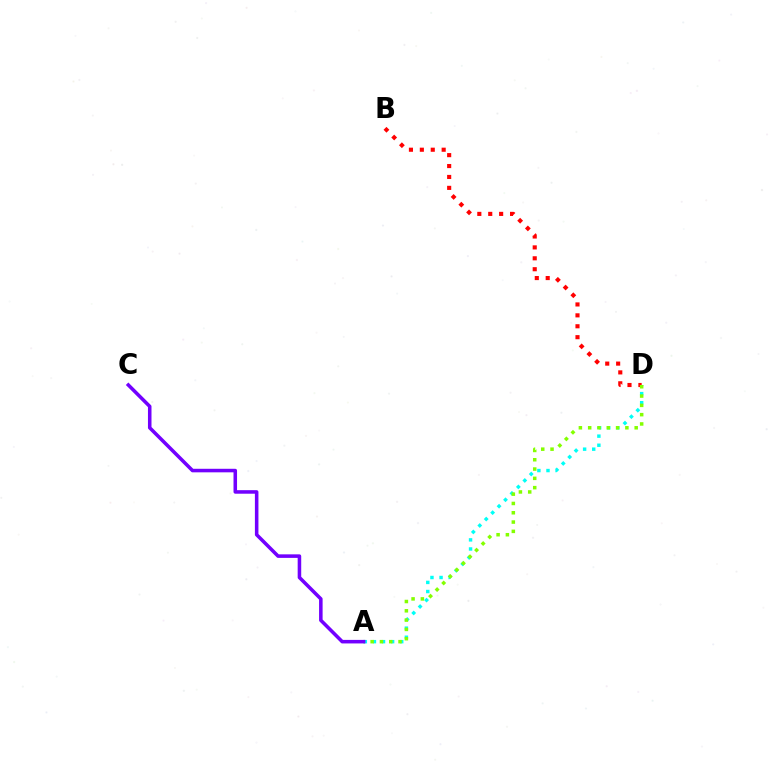{('B', 'D'): [{'color': '#ff0000', 'line_style': 'dotted', 'thickness': 2.96}], ('A', 'D'): [{'color': '#00fff6', 'line_style': 'dotted', 'thickness': 2.47}, {'color': '#84ff00', 'line_style': 'dotted', 'thickness': 2.53}], ('A', 'C'): [{'color': '#7200ff', 'line_style': 'solid', 'thickness': 2.55}]}